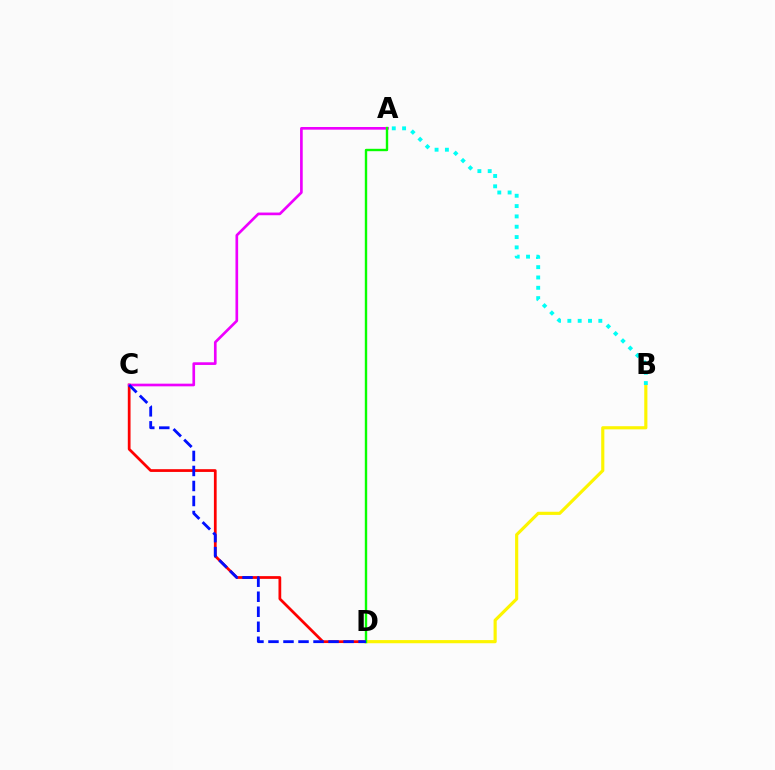{('C', 'D'): [{'color': '#ff0000', 'line_style': 'solid', 'thickness': 1.97}, {'color': '#0010ff', 'line_style': 'dashed', 'thickness': 2.04}], ('A', 'C'): [{'color': '#ee00ff', 'line_style': 'solid', 'thickness': 1.92}], ('B', 'D'): [{'color': '#fcf500', 'line_style': 'solid', 'thickness': 2.27}], ('A', 'B'): [{'color': '#00fff6', 'line_style': 'dotted', 'thickness': 2.81}], ('A', 'D'): [{'color': '#08ff00', 'line_style': 'solid', 'thickness': 1.72}]}